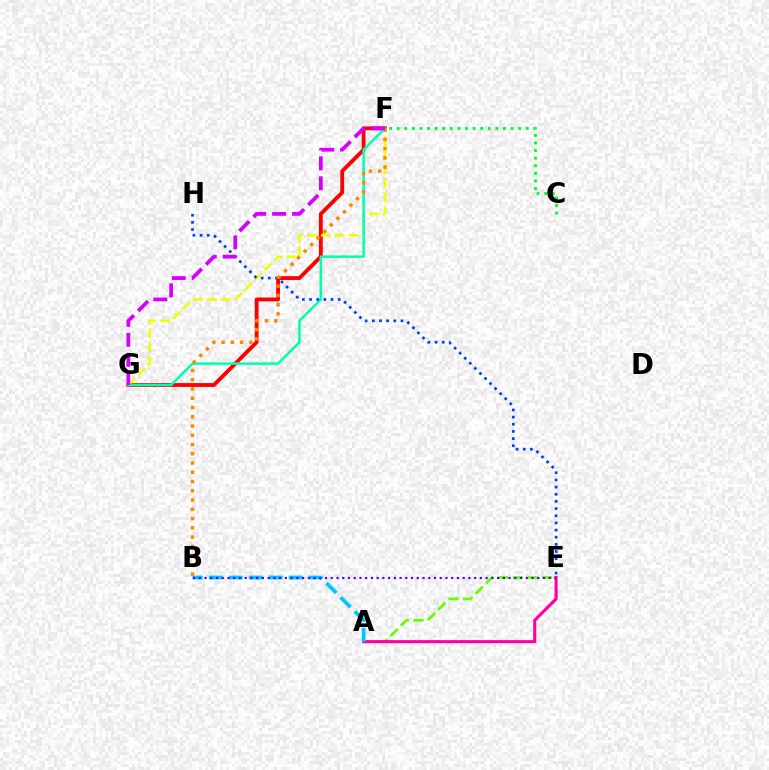{('C', 'F'): [{'color': '#00ff27', 'line_style': 'dotted', 'thickness': 2.06}], ('F', 'G'): [{'color': '#ff0000', 'line_style': 'solid', 'thickness': 2.76}, {'color': '#eeff00', 'line_style': 'dashed', 'thickness': 1.89}, {'color': '#00ffaf', 'line_style': 'solid', 'thickness': 1.81}, {'color': '#d600ff', 'line_style': 'dashed', 'thickness': 2.71}], ('A', 'E'): [{'color': '#66ff00', 'line_style': 'dashed', 'thickness': 1.99}, {'color': '#ff00a0', 'line_style': 'solid', 'thickness': 2.23}], ('E', 'H'): [{'color': '#003fff', 'line_style': 'dotted', 'thickness': 1.95}], ('A', 'B'): [{'color': '#00c7ff', 'line_style': 'dashed', 'thickness': 2.72}], ('B', 'F'): [{'color': '#ff8800', 'line_style': 'dotted', 'thickness': 2.51}], ('B', 'E'): [{'color': '#4f00ff', 'line_style': 'dotted', 'thickness': 1.56}]}